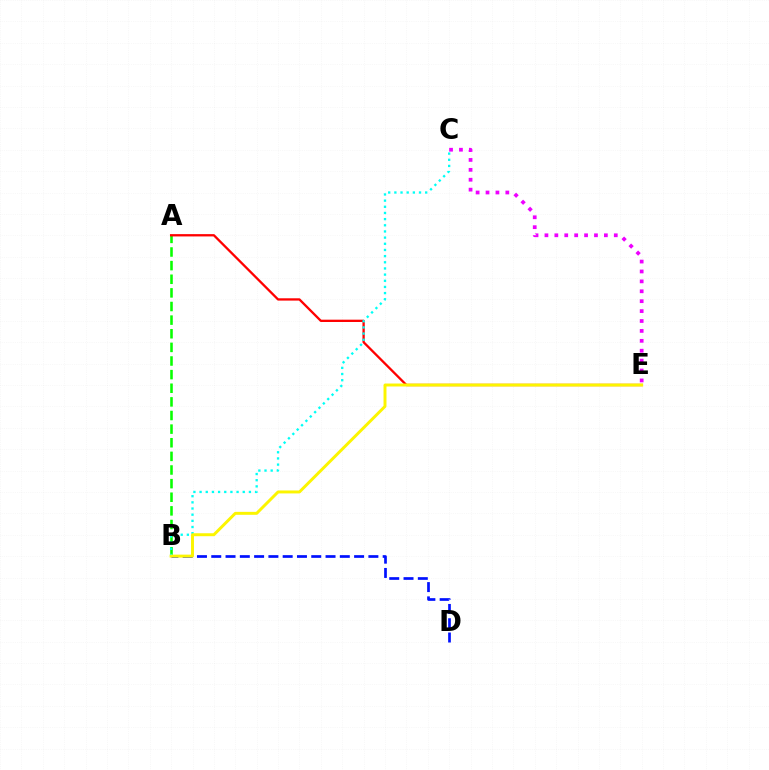{('C', 'E'): [{'color': '#ee00ff', 'line_style': 'dotted', 'thickness': 2.69}], ('A', 'B'): [{'color': '#08ff00', 'line_style': 'dashed', 'thickness': 1.85}], ('A', 'E'): [{'color': '#ff0000', 'line_style': 'solid', 'thickness': 1.66}], ('B', 'D'): [{'color': '#0010ff', 'line_style': 'dashed', 'thickness': 1.94}], ('B', 'C'): [{'color': '#00fff6', 'line_style': 'dotted', 'thickness': 1.68}], ('B', 'E'): [{'color': '#fcf500', 'line_style': 'solid', 'thickness': 2.13}]}